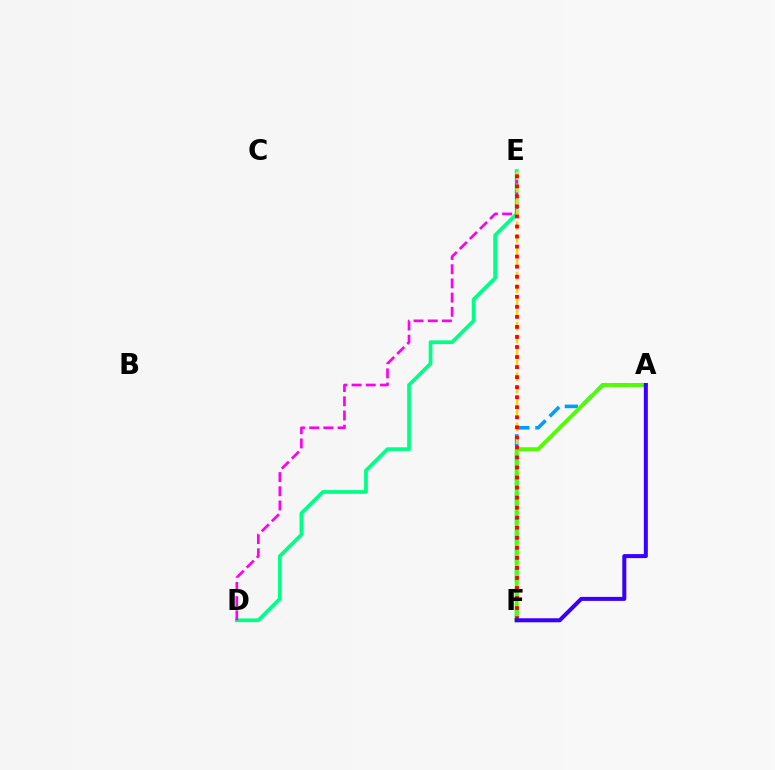{('D', 'E'): [{'color': '#00ff86', 'line_style': 'solid', 'thickness': 2.69}, {'color': '#ff00ed', 'line_style': 'dashed', 'thickness': 1.93}], ('A', 'F'): [{'color': '#009eff', 'line_style': 'dashed', 'thickness': 2.6}, {'color': '#4fff00', 'line_style': 'solid', 'thickness': 2.81}, {'color': '#3700ff', 'line_style': 'solid', 'thickness': 2.9}], ('E', 'F'): [{'color': '#ffd500', 'line_style': 'dashed', 'thickness': 1.71}, {'color': '#ff0000', 'line_style': 'dotted', 'thickness': 2.73}]}